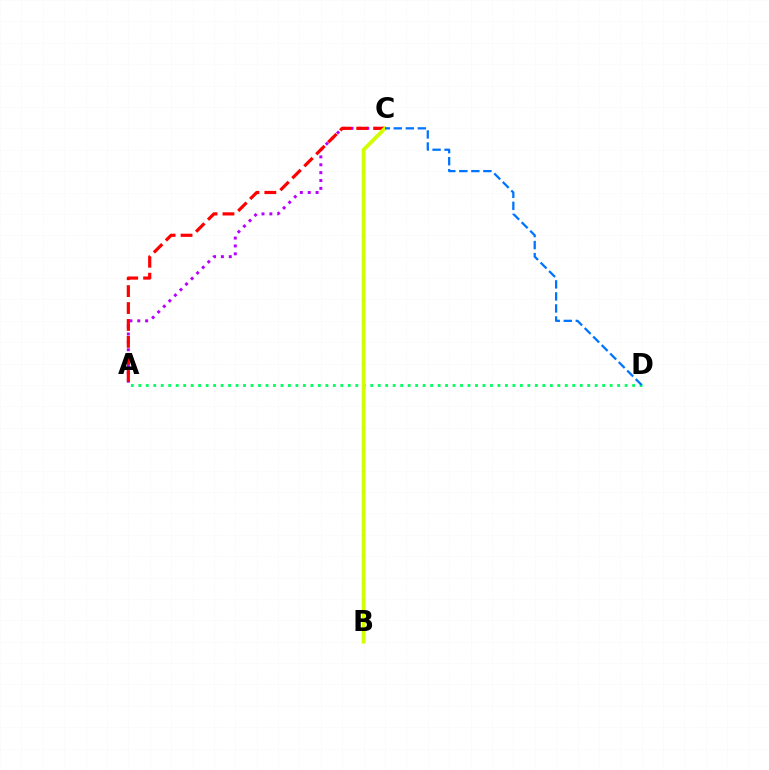{('A', 'C'): [{'color': '#b900ff', 'line_style': 'dotted', 'thickness': 2.14}, {'color': '#ff0000', 'line_style': 'dashed', 'thickness': 2.3}], ('A', 'D'): [{'color': '#00ff5c', 'line_style': 'dotted', 'thickness': 2.03}], ('B', 'C'): [{'color': '#d1ff00', 'line_style': 'solid', 'thickness': 2.73}], ('C', 'D'): [{'color': '#0074ff', 'line_style': 'dashed', 'thickness': 1.63}]}